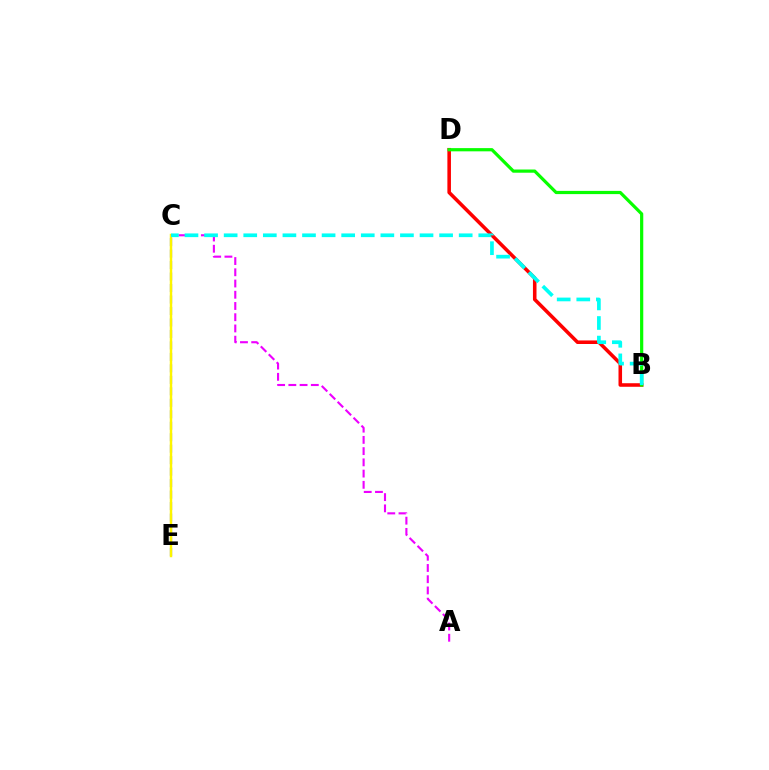{('B', 'D'): [{'color': '#ff0000', 'line_style': 'solid', 'thickness': 2.56}, {'color': '#08ff00', 'line_style': 'solid', 'thickness': 2.31}], ('C', 'E'): [{'color': '#0010ff', 'line_style': 'dashed', 'thickness': 1.56}, {'color': '#fcf500', 'line_style': 'solid', 'thickness': 1.76}], ('A', 'C'): [{'color': '#ee00ff', 'line_style': 'dashed', 'thickness': 1.53}], ('B', 'C'): [{'color': '#00fff6', 'line_style': 'dashed', 'thickness': 2.66}]}